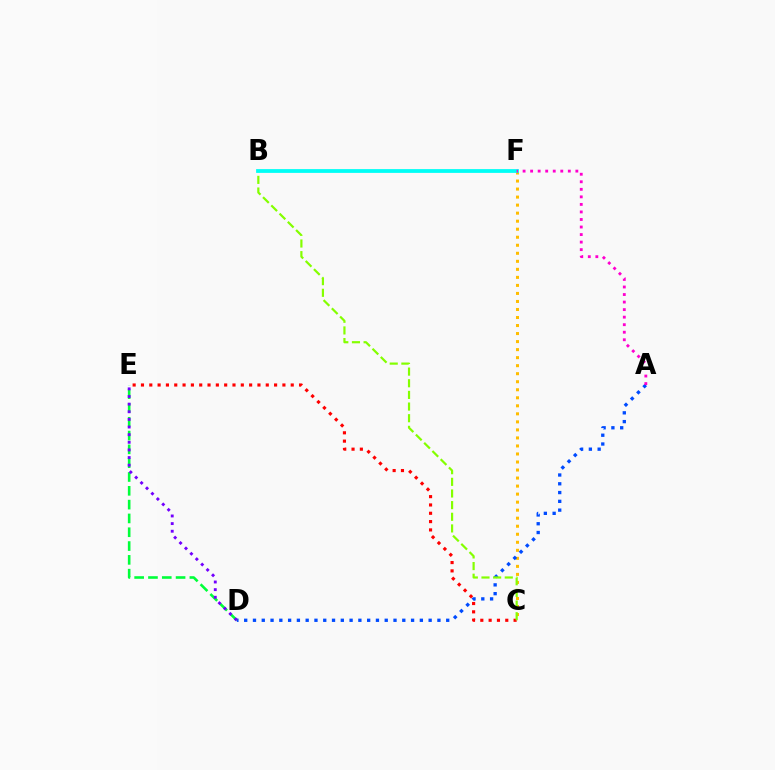{('C', 'F'): [{'color': '#ffbd00', 'line_style': 'dotted', 'thickness': 2.18}], ('A', 'D'): [{'color': '#004bff', 'line_style': 'dotted', 'thickness': 2.39}], ('C', 'E'): [{'color': '#ff0000', 'line_style': 'dotted', 'thickness': 2.26}], ('B', 'C'): [{'color': '#84ff00', 'line_style': 'dashed', 'thickness': 1.58}], ('B', 'F'): [{'color': '#00fff6', 'line_style': 'solid', 'thickness': 2.72}], ('D', 'E'): [{'color': '#00ff39', 'line_style': 'dashed', 'thickness': 1.88}, {'color': '#7200ff', 'line_style': 'dotted', 'thickness': 2.07}], ('A', 'F'): [{'color': '#ff00cf', 'line_style': 'dotted', 'thickness': 2.05}]}